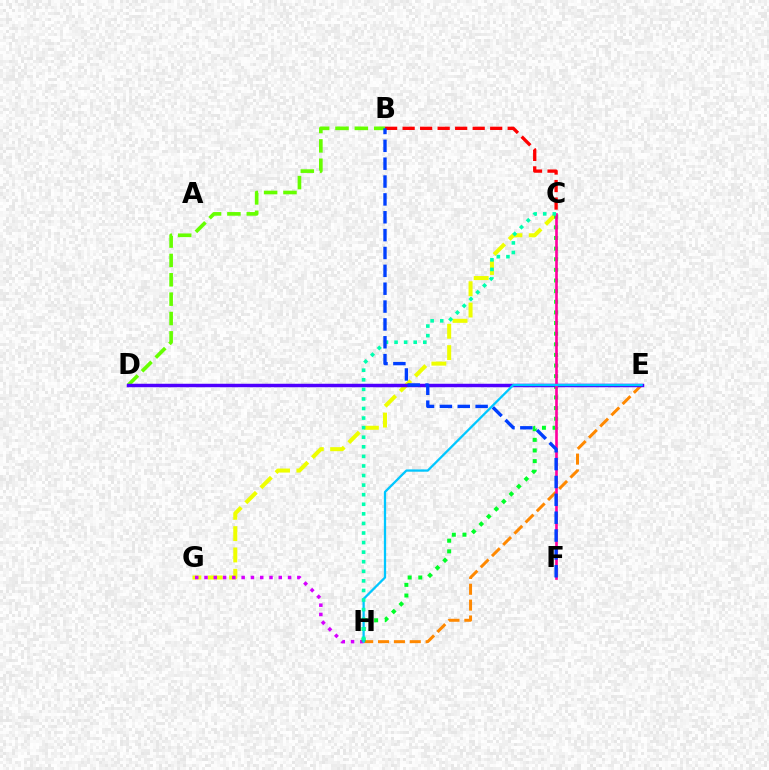{('C', 'G'): [{'color': '#eeff00', 'line_style': 'dashed', 'thickness': 2.9}], ('E', 'H'): [{'color': '#ff8800', 'line_style': 'dashed', 'thickness': 2.15}, {'color': '#00c7ff', 'line_style': 'solid', 'thickness': 1.64}], ('G', 'H'): [{'color': '#d600ff', 'line_style': 'dotted', 'thickness': 2.52}], ('C', 'H'): [{'color': '#00ff27', 'line_style': 'dotted', 'thickness': 2.89}, {'color': '#00ffaf', 'line_style': 'dotted', 'thickness': 2.6}], ('B', 'D'): [{'color': '#66ff00', 'line_style': 'dashed', 'thickness': 2.63}], ('D', 'E'): [{'color': '#4f00ff', 'line_style': 'solid', 'thickness': 2.5}], ('C', 'F'): [{'color': '#ff00a0', 'line_style': 'solid', 'thickness': 1.91}], ('B', 'C'): [{'color': '#ff0000', 'line_style': 'dashed', 'thickness': 2.38}], ('B', 'F'): [{'color': '#003fff', 'line_style': 'dashed', 'thickness': 2.43}]}